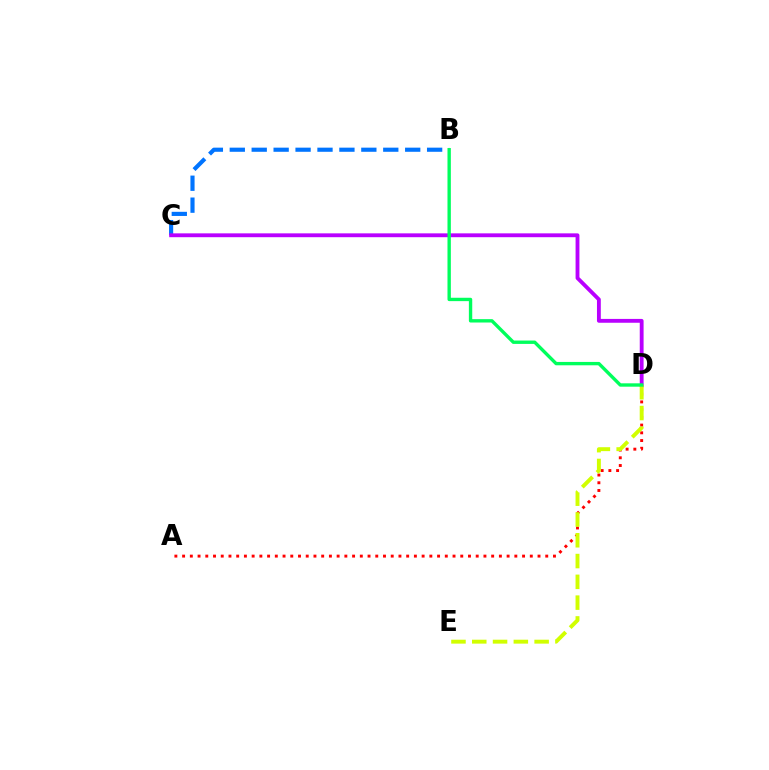{('B', 'C'): [{'color': '#0074ff', 'line_style': 'dashed', 'thickness': 2.98}], ('C', 'D'): [{'color': '#b900ff', 'line_style': 'solid', 'thickness': 2.77}], ('A', 'D'): [{'color': '#ff0000', 'line_style': 'dotted', 'thickness': 2.1}], ('D', 'E'): [{'color': '#d1ff00', 'line_style': 'dashed', 'thickness': 2.82}], ('B', 'D'): [{'color': '#00ff5c', 'line_style': 'solid', 'thickness': 2.42}]}